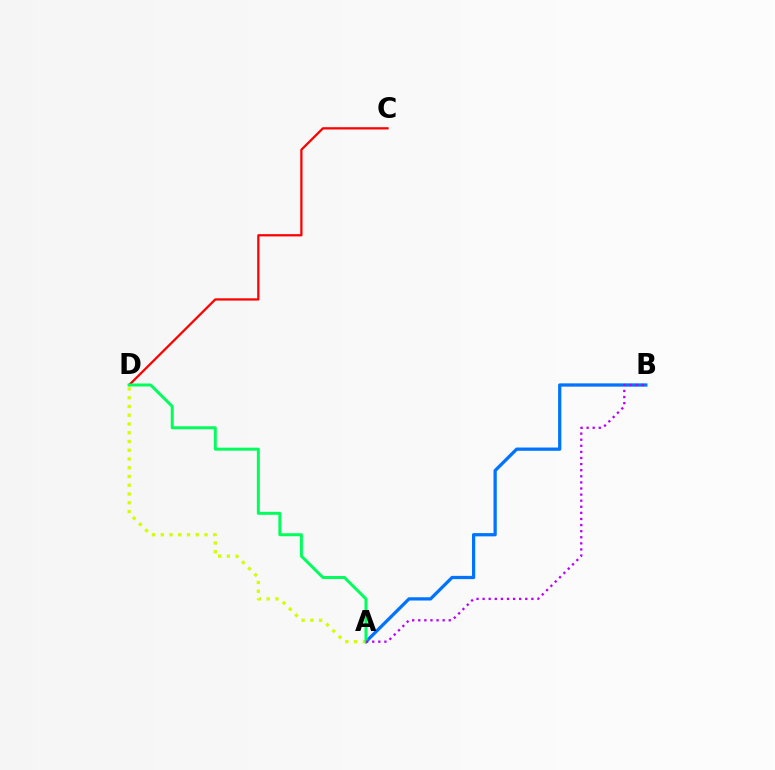{('A', 'B'): [{'color': '#0074ff', 'line_style': 'solid', 'thickness': 2.35}, {'color': '#b900ff', 'line_style': 'dotted', 'thickness': 1.66}], ('A', 'D'): [{'color': '#d1ff00', 'line_style': 'dotted', 'thickness': 2.38}, {'color': '#00ff5c', 'line_style': 'solid', 'thickness': 2.15}], ('C', 'D'): [{'color': '#ff0000', 'line_style': 'solid', 'thickness': 1.63}]}